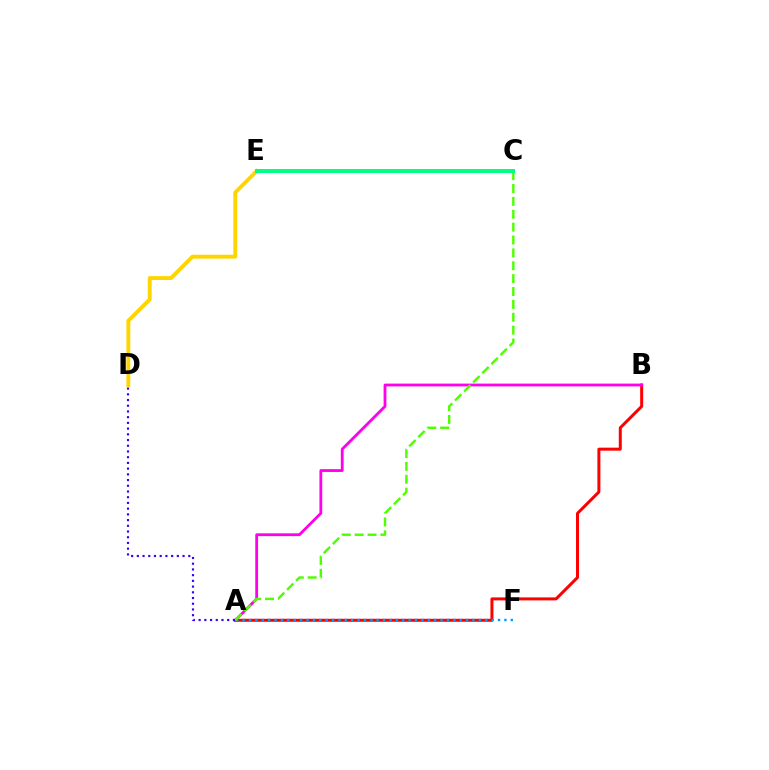{('D', 'E'): [{'color': '#ffd500', 'line_style': 'solid', 'thickness': 2.81}], ('A', 'B'): [{'color': '#ff0000', 'line_style': 'solid', 'thickness': 2.16}, {'color': '#ff00ed', 'line_style': 'solid', 'thickness': 2.02}], ('A', 'F'): [{'color': '#009eff', 'line_style': 'dotted', 'thickness': 1.73}], ('A', 'C'): [{'color': '#4fff00', 'line_style': 'dashed', 'thickness': 1.75}], ('C', 'E'): [{'color': '#00ff86', 'line_style': 'solid', 'thickness': 2.87}], ('A', 'D'): [{'color': '#3700ff', 'line_style': 'dotted', 'thickness': 1.55}]}